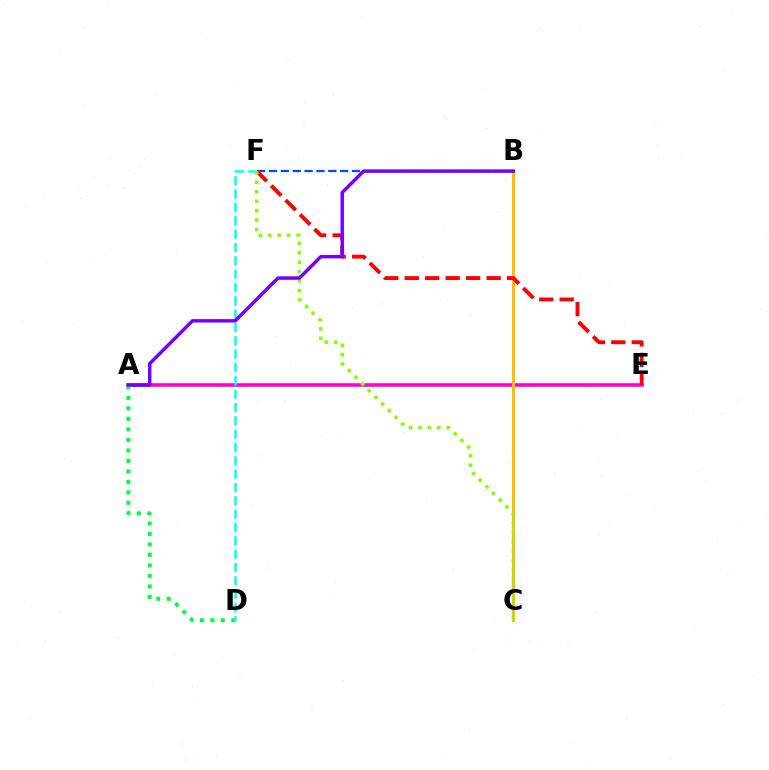{('B', 'F'): [{'color': '#004bff', 'line_style': 'dashed', 'thickness': 1.61}], ('A', 'E'): [{'color': '#ff00cf', 'line_style': 'solid', 'thickness': 2.57}], ('A', 'D'): [{'color': '#00ff39', 'line_style': 'dotted', 'thickness': 2.85}], ('B', 'C'): [{'color': '#ffbd00', 'line_style': 'solid', 'thickness': 2.14}], ('D', 'F'): [{'color': '#00fff6', 'line_style': 'dashed', 'thickness': 1.81}], ('E', 'F'): [{'color': '#ff0000', 'line_style': 'dashed', 'thickness': 2.78}], ('C', 'F'): [{'color': '#84ff00', 'line_style': 'dotted', 'thickness': 2.56}], ('A', 'B'): [{'color': '#7200ff', 'line_style': 'solid', 'thickness': 2.48}]}